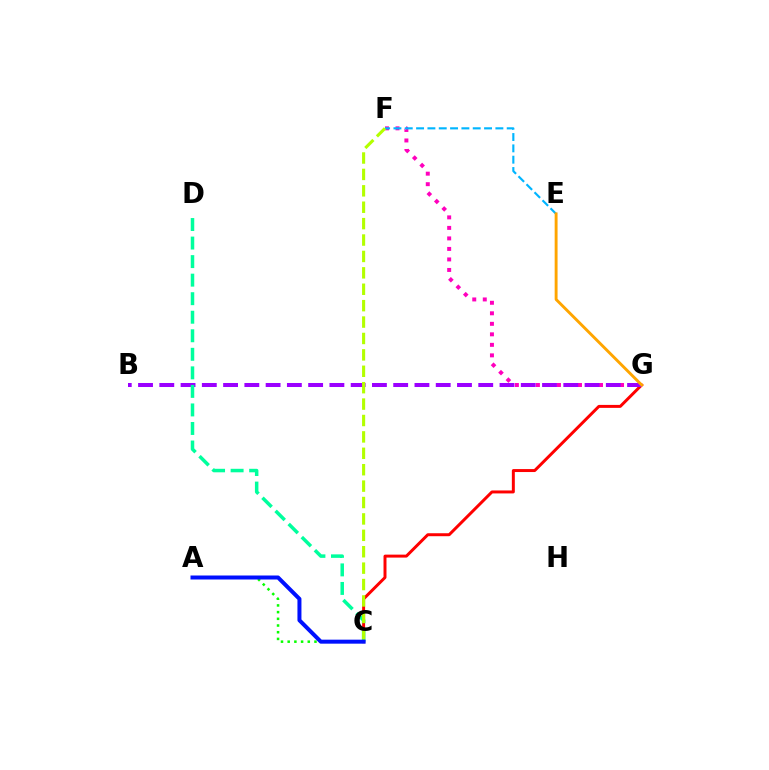{('A', 'C'): [{'color': '#08ff00', 'line_style': 'dotted', 'thickness': 1.82}, {'color': '#0010ff', 'line_style': 'solid', 'thickness': 2.88}], ('F', 'G'): [{'color': '#ff00bd', 'line_style': 'dotted', 'thickness': 2.86}], ('C', 'G'): [{'color': '#ff0000', 'line_style': 'solid', 'thickness': 2.14}], ('E', 'F'): [{'color': '#00b5ff', 'line_style': 'dashed', 'thickness': 1.54}], ('B', 'G'): [{'color': '#9b00ff', 'line_style': 'dashed', 'thickness': 2.89}], ('C', 'D'): [{'color': '#00ff9d', 'line_style': 'dashed', 'thickness': 2.52}], ('C', 'F'): [{'color': '#b3ff00', 'line_style': 'dashed', 'thickness': 2.23}], ('E', 'G'): [{'color': '#ffa500', 'line_style': 'solid', 'thickness': 2.08}]}